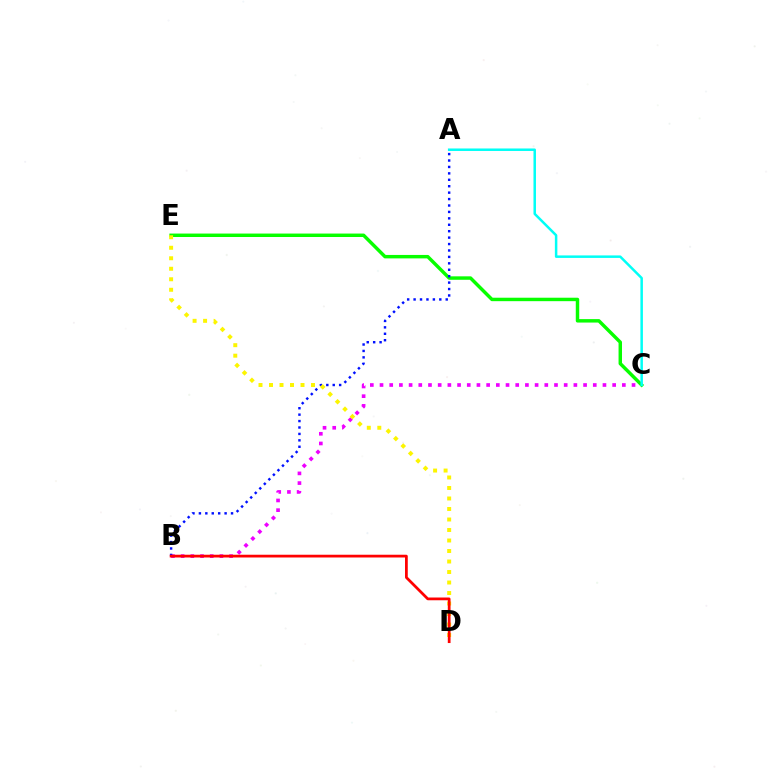{('B', 'C'): [{'color': '#ee00ff', 'line_style': 'dotted', 'thickness': 2.63}], ('C', 'E'): [{'color': '#08ff00', 'line_style': 'solid', 'thickness': 2.48}], ('A', 'B'): [{'color': '#0010ff', 'line_style': 'dotted', 'thickness': 1.75}], ('D', 'E'): [{'color': '#fcf500', 'line_style': 'dotted', 'thickness': 2.85}], ('B', 'D'): [{'color': '#ff0000', 'line_style': 'solid', 'thickness': 1.98}], ('A', 'C'): [{'color': '#00fff6', 'line_style': 'solid', 'thickness': 1.8}]}